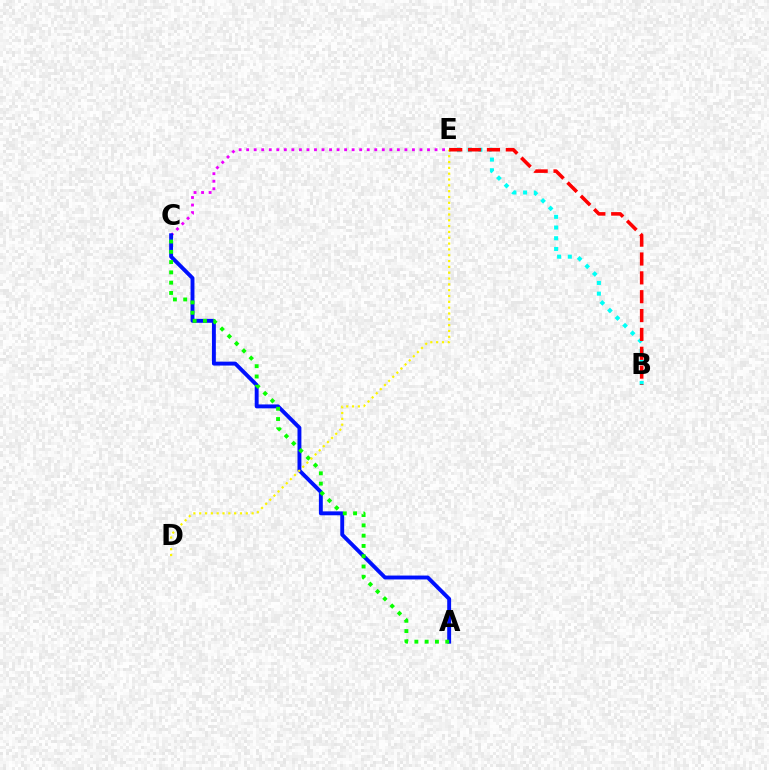{('B', 'E'): [{'color': '#00fff6', 'line_style': 'dotted', 'thickness': 2.91}, {'color': '#ff0000', 'line_style': 'dashed', 'thickness': 2.56}], ('C', 'E'): [{'color': '#ee00ff', 'line_style': 'dotted', 'thickness': 2.05}], ('A', 'C'): [{'color': '#0010ff', 'line_style': 'solid', 'thickness': 2.81}, {'color': '#08ff00', 'line_style': 'dotted', 'thickness': 2.79}], ('D', 'E'): [{'color': '#fcf500', 'line_style': 'dotted', 'thickness': 1.58}]}